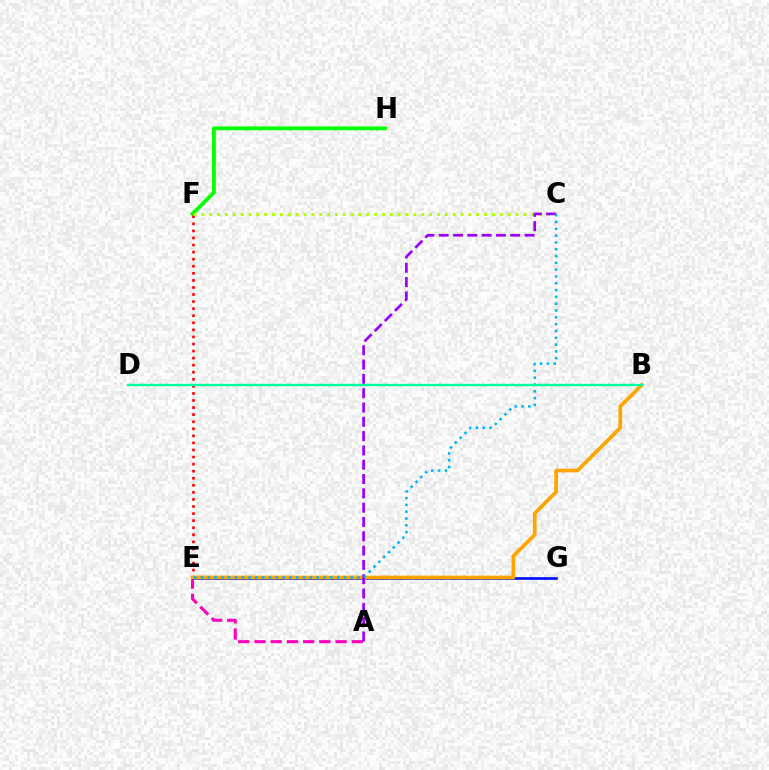{('A', 'E'): [{'color': '#ff00bd', 'line_style': 'dashed', 'thickness': 2.2}], ('F', 'H'): [{'color': '#08ff00', 'line_style': 'solid', 'thickness': 2.76}], ('E', 'G'): [{'color': '#0010ff', 'line_style': 'solid', 'thickness': 1.94}], ('E', 'F'): [{'color': '#ff0000', 'line_style': 'dotted', 'thickness': 1.92}], ('C', 'F'): [{'color': '#b3ff00', 'line_style': 'dotted', 'thickness': 2.13}], ('B', 'E'): [{'color': '#ffa500', 'line_style': 'solid', 'thickness': 2.68}], ('A', 'C'): [{'color': '#9b00ff', 'line_style': 'dashed', 'thickness': 1.94}], ('C', 'E'): [{'color': '#00b5ff', 'line_style': 'dotted', 'thickness': 1.85}], ('B', 'D'): [{'color': '#00ff9d', 'line_style': 'solid', 'thickness': 1.7}]}